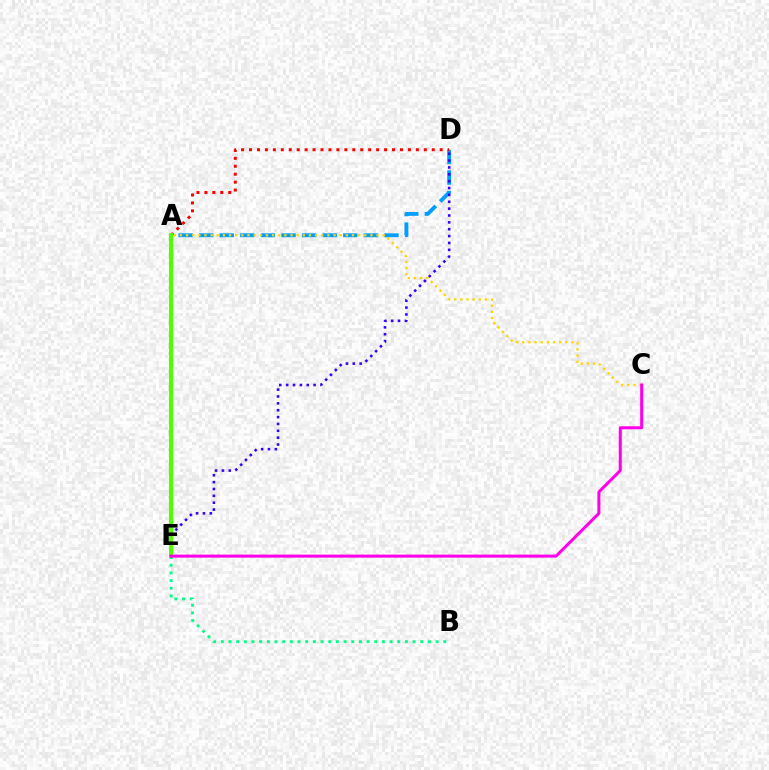{('A', 'D'): [{'color': '#009eff', 'line_style': 'dashed', 'thickness': 2.8}, {'color': '#ff0000', 'line_style': 'dotted', 'thickness': 2.16}], ('D', 'E'): [{'color': '#3700ff', 'line_style': 'dotted', 'thickness': 1.86}], ('A', 'C'): [{'color': '#ffd500', 'line_style': 'dotted', 'thickness': 1.67}], ('B', 'E'): [{'color': '#00ff86', 'line_style': 'dotted', 'thickness': 2.08}], ('A', 'E'): [{'color': '#4fff00', 'line_style': 'solid', 'thickness': 2.93}], ('C', 'E'): [{'color': '#ff00ed', 'line_style': 'solid', 'thickness': 2.17}]}